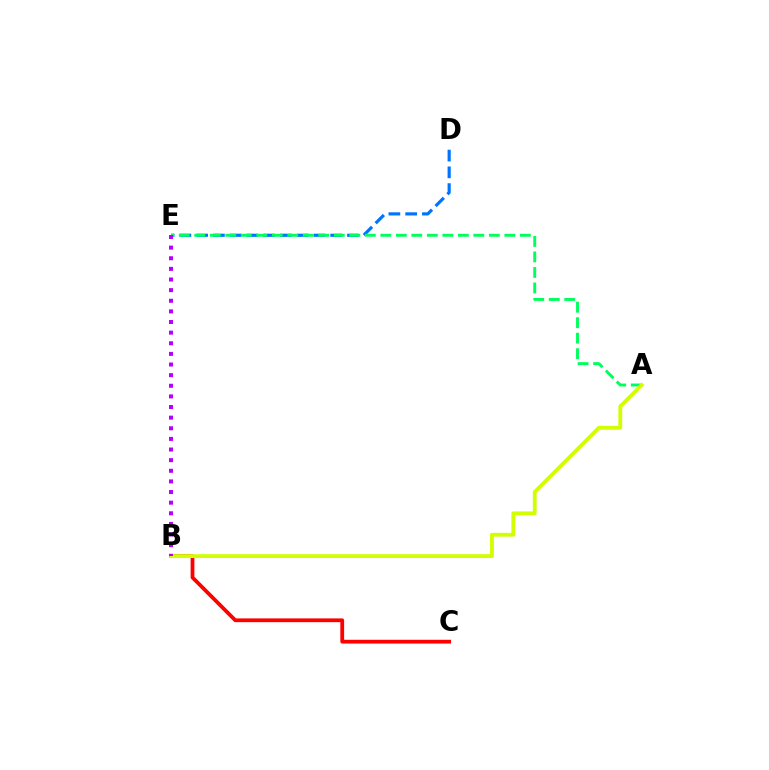{('D', 'E'): [{'color': '#0074ff', 'line_style': 'dashed', 'thickness': 2.28}], ('B', 'C'): [{'color': '#ff0000', 'line_style': 'solid', 'thickness': 2.72}], ('A', 'E'): [{'color': '#00ff5c', 'line_style': 'dashed', 'thickness': 2.11}], ('A', 'B'): [{'color': '#d1ff00', 'line_style': 'solid', 'thickness': 2.76}], ('B', 'E'): [{'color': '#b900ff', 'line_style': 'dotted', 'thickness': 2.89}]}